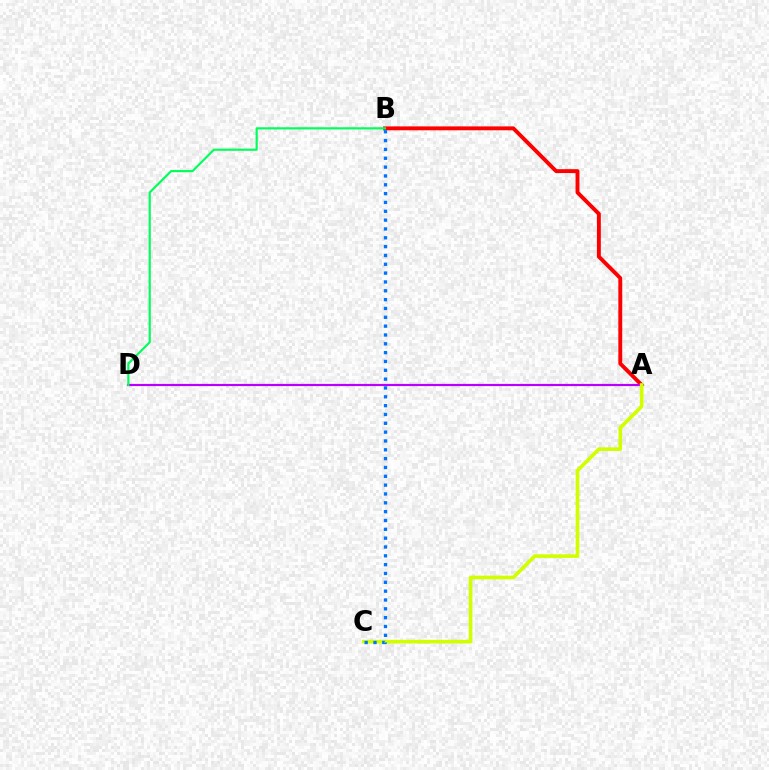{('A', 'B'): [{'color': '#ff0000', 'line_style': 'solid', 'thickness': 2.8}], ('A', 'D'): [{'color': '#b900ff', 'line_style': 'solid', 'thickness': 1.57}], ('A', 'C'): [{'color': '#d1ff00', 'line_style': 'solid', 'thickness': 2.63}], ('B', 'D'): [{'color': '#00ff5c', 'line_style': 'solid', 'thickness': 1.56}], ('B', 'C'): [{'color': '#0074ff', 'line_style': 'dotted', 'thickness': 2.4}]}